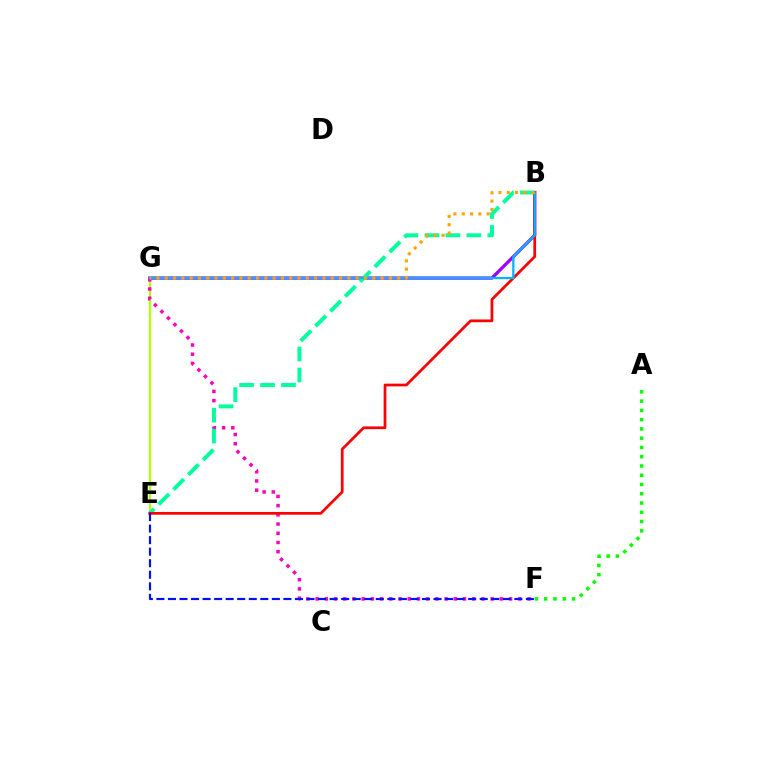{('E', 'G'): [{'color': '#b3ff00', 'line_style': 'solid', 'thickness': 1.58}], ('B', 'G'): [{'color': '#9b00ff', 'line_style': 'solid', 'thickness': 2.35}, {'color': '#00b5ff', 'line_style': 'solid', 'thickness': 1.65}, {'color': '#ffa500', 'line_style': 'dotted', 'thickness': 2.26}], ('F', 'G'): [{'color': '#ff00bd', 'line_style': 'dotted', 'thickness': 2.5}], ('A', 'F'): [{'color': '#08ff00', 'line_style': 'dotted', 'thickness': 2.52}], ('B', 'E'): [{'color': '#00ff9d', 'line_style': 'dashed', 'thickness': 2.85}, {'color': '#ff0000', 'line_style': 'solid', 'thickness': 1.97}], ('E', 'F'): [{'color': '#0010ff', 'line_style': 'dashed', 'thickness': 1.57}]}